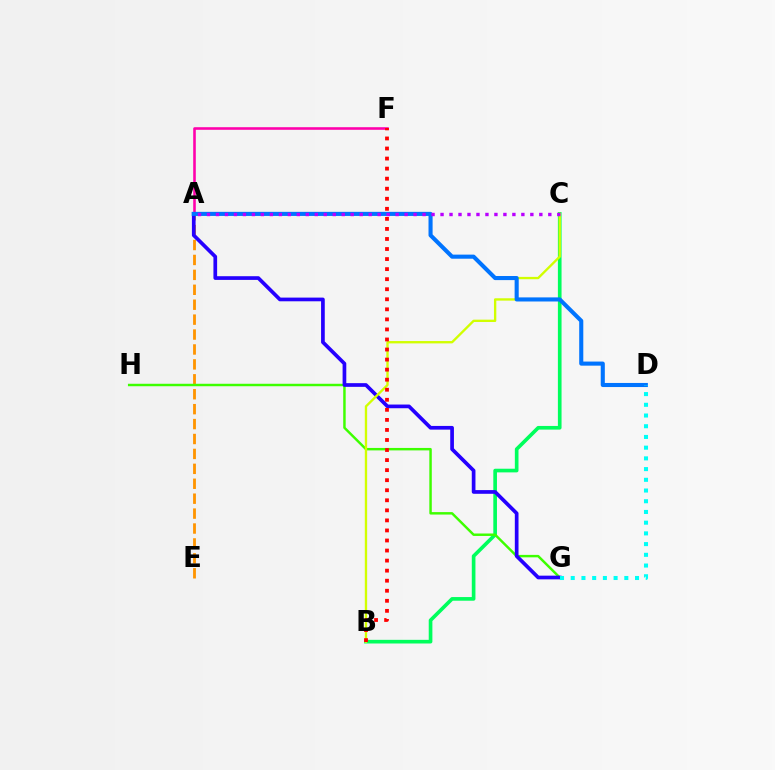{('B', 'C'): [{'color': '#00ff5c', 'line_style': 'solid', 'thickness': 2.63}, {'color': '#d1ff00', 'line_style': 'solid', 'thickness': 1.69}], ('A', 'E'): [{'color': '#ff9400', 'line_style': 'dashed', 'thickness': 2.03}], ('G', 'H'): [{'color': '#3dff00', 'line_style': 'solid', 'thickness': 1.77}], ('A', 'F'): [{'color': '#ff00ac', 'line_style': 'solid', 'thickness': 1.87}], ('A', 'G'): [{'color': '#2500ff', 'line_style': 'solid', 'thickness': 2.66}], ('B', 'F'): [{'color': '#ff0000', 'line_style': 'dotted', 'thickness': 2.73}], ('A', 'D'): [{'color': '#0074ff', 'line_style': 'solid', 'thickness': 2.94}], ('A', 'C'): [{'color': '#b900ff', 'line_style': 'dotted', 'thickness': 2.44}], ('D', 'G'): [{'color': '#00fff6', 'line_style': 'dotted', 'thickness': 2.91}]}